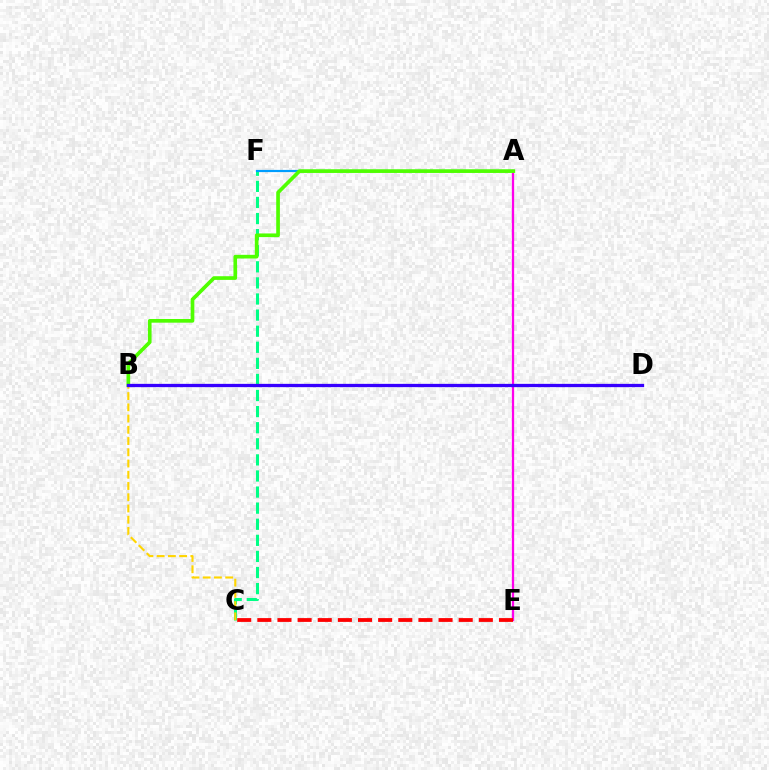{('A', 'E'): [{'color': '#ff00ed', 'line_style': 'solid', 'thickness': 1.65}], ('C', 'F'): [{'color': '#00ff86', 'line_style': 'dashed', 'thickness': 2.19}], ('C', 'E'): [{'color': '#ff0000', 'line_style': 'dashed', 'thickness': 2.74}], ('A', 'F'): [{'color': '#009eff', 'line_style': 'solid', 'thickness': 1.58}], ('A', 'B'): [{'color': '#4fff00', 'line_style': 'solid', 'thickness': 2.65}], ('B', 'C'): [{'color': '#ffd500', 'line_style': 'dashed', 'thickness': 1.53}], ('B', 'D'): [{'color': '#3700ff', 'line_style': 'solid', 'thickness': 2.36}]}